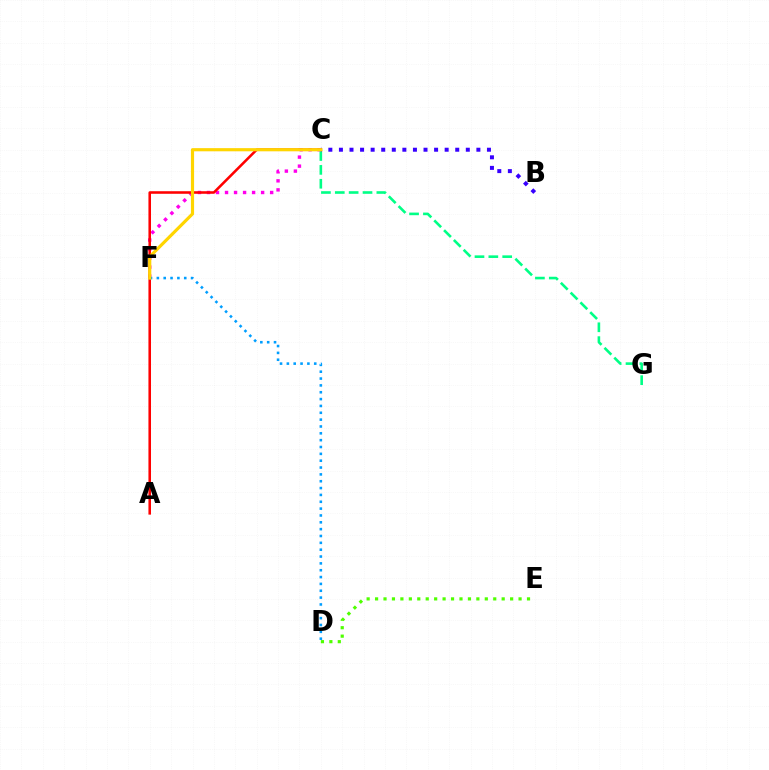{('D', 'E'): [{'color': '#4fff00', 'line_style': 'dotted', 'thickness': 2.29}], ('C', 'F'): [{'color': '#ff00ed', 'line_style': 'dotted', 'thickness': 2.45}, {'color': '#ffd500', 'line_style': 'solid', 'thickness': 2.28}], ('A', 'C'): [{'color': '#ff0000', 'line_style': 'solid', 'thickness': 1.85}], ('C', 'G'): [{'color': '#00ff86', 'line_style': 'dashed', 'thickness': 1.88}], ('B', 'C'): [{'color': '#3700ff', 'line_style': 'dotted', 'thickness': 2.87}], ('D', 'F'): [{'color': '#009eff', 'line_style': 'dotted', 'thickness': 1.86}]}